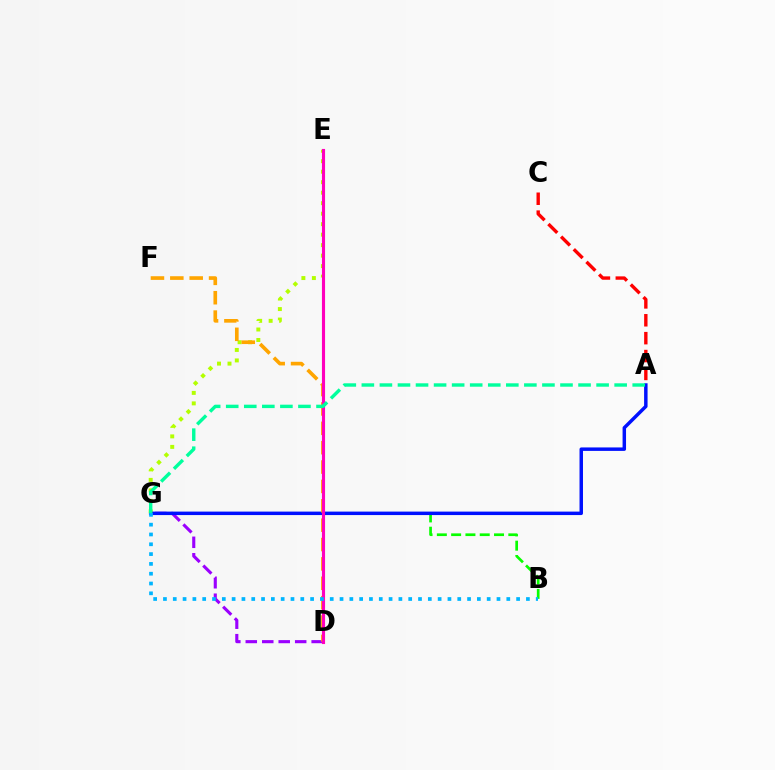{('B', 'G'): [{'color': '#08ff00', 'line_style': 'dashed', 'thickness': 1.94}, {'color': '#00b5ff', 'line_style': 'dotted', 'thickness': 2.67}], ('A', 'C'): [{'color': '#ff0000', 'line_style': 'dashed', 'thickness': 2.43}], ('E', 'G'): [{'color': '#b3ff00', 'line_style': 'dotted', 'thickness': 2.85}], ('D', 'G'): [{'color': '#9b00ff', 'line_style': 'dashed', 'thickness': 2.24}], ('A', 'G'): [{'color': '#0010ff', 'line_style': 'solid', 'thickness': 2.5}, {'color': '#00ff9d', 'line_style': 'dashed', 'thickness': 2.45}], ('D', 'F'): [{'color': '#ffa500', 'line_style': 'dashed', 'thickness': 2.63}], ('D', 'E'): [{'color': '#ff00bd', 'line_style': 'solid', 'thickness': 2.25}]}